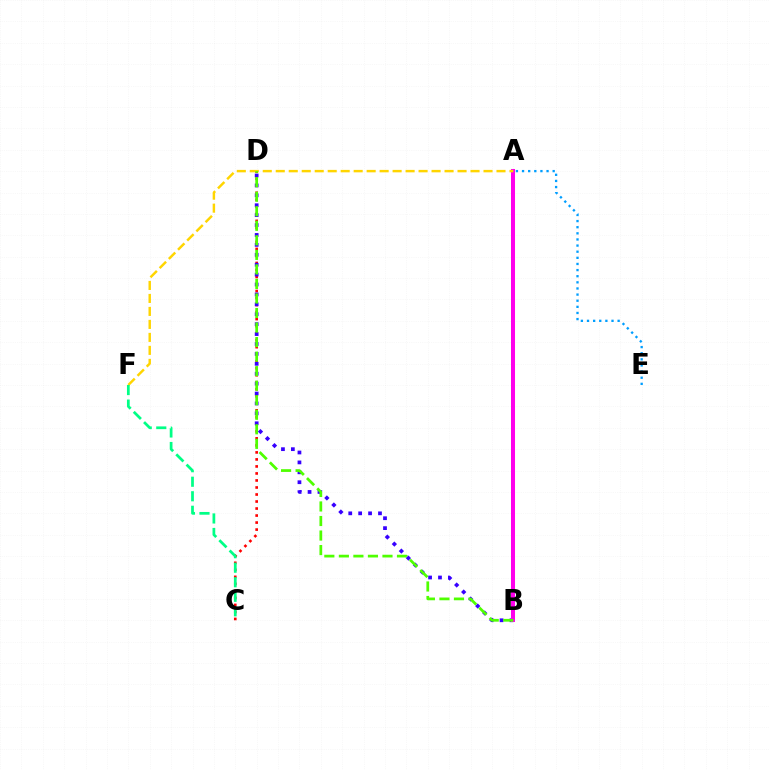{('A', 'E'): [{'color': '#009eff', 'line_style': 'dotted', 'thickness': 1.66}], ('C', 'D'): [{'color': '#ff0000', 'line_style': 'dotted', 'thickness': 1.91}], ('B', 'D'): [{'color': '#3700ff', 'line_style': 'dotted', 'thickness': 2.69}, {'color': '#4fff00', 'line_style': 'dashed', 'thickness': 1.97}], ('A', 'B'): [{'color': '#ff00ed', 'line_style': 'solid', 'thickness': 2.9}], ('A', 'F'): [{'color': '#ffd500', 'line_style': 'dashed', 'thickness': 1.76}], ('C', 'F'): [{'color': '#00ff86', 'line_style': 'dashed', 'thickness': 1.97}]}